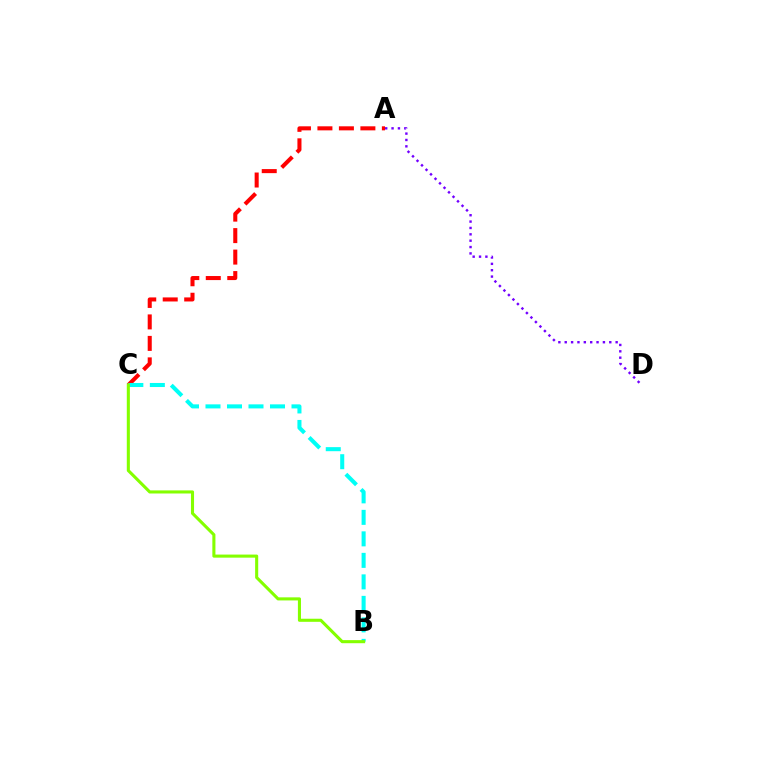{('A', 'C'): [{'color': '#ff0000', 'line_style': 'dashed', 'thickness': 2.92}], ('B', 'C'): [{'color': '#00fff6', 'line_style': 'dashed', 'thickness': 2.92}, {'color': '#84ff00', 'line_style': 'solid', 'thickness': 2.22}], ('A', 'D'): [{'color': '#7200ff', 'line_style': 'dotted', 'thickness': 1.73}]}